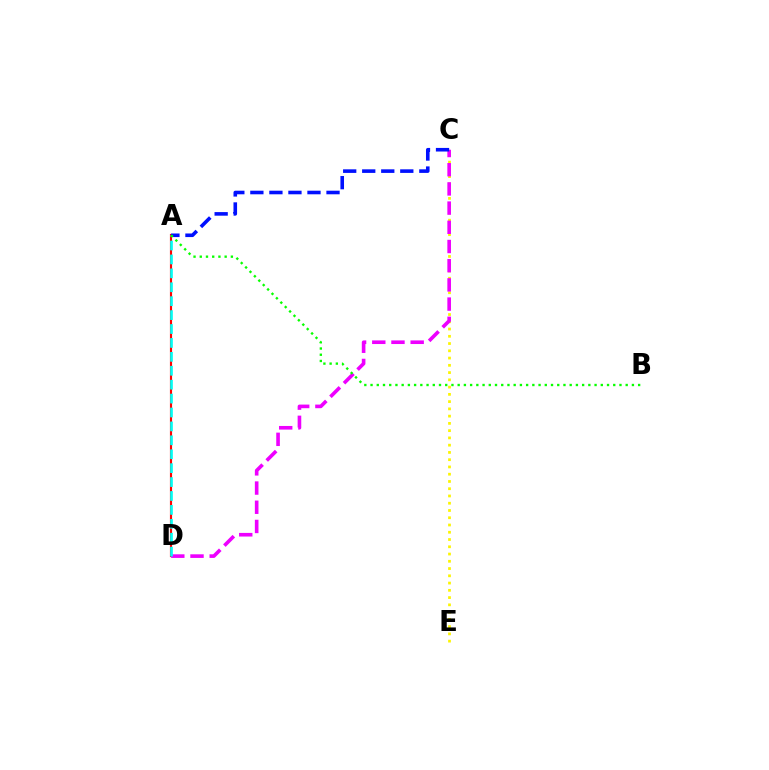{('C', 'E'): [{'color': '#fcf500', 'line_style': 'dotted', 'thickness': 1.97}], ('A', 'D'): [{'color': '#ff0000', 'line_style': 'solid', 'thickness': 1.54}, {'color': '#00fff6', 'line_style': 'dashed', 'thickness': 1.89}], ('C', 'D'): [{'color': '#ee00ff', 'line_style': 'dashed', 'thickness': 2.61}], ('A', 'C'): [{'color': '#0010ff', 'line_style': 'dashed', 'thickness': 2.59}], ('A', 'B'): [{'color': '#08ff00', 'line_style': 'dotted', 'thickness': 1.69}]}